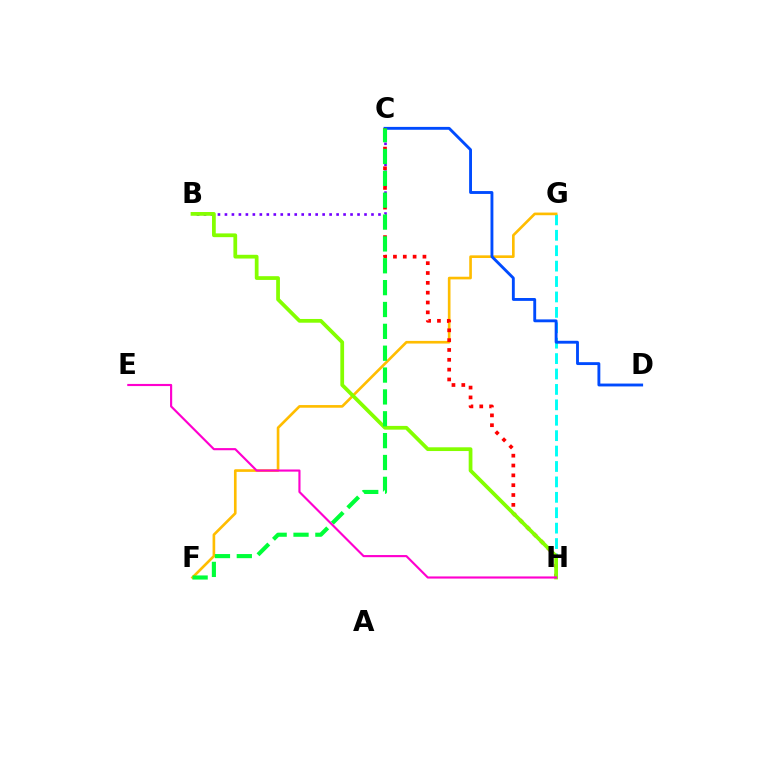{('G', 'H'): [{'color': '#00fff6', 'line_style': 'dashed', 'thickness': 2.09}], ('F', 'G'): [{'color': '#ffbd00', 'line_style': 'solid', 'thickness': 1.91}], ('B', 'C'): [{'color': '#7200ff', 'line_style': 'dotted', 'thickness': 1.9}], ('C', 'D'): [{'color': '#004bff', 'line_style': 'solid', 'thickness': 2.07}], ('C', 'H'): [{'color': '#ff0000', 'line_style': 'dotted', 'thickness': 2.67}], ('B', 'H'): [{'color': '#84ff00', 'line_style': 'solid', 'thickness': 2.7}], ('C', 'F'): [{'color': '#00ff39', 'line_style': 'dashed', 'thickness': 2.97}], ('E', 'H'): [{'color': '#ff00cf', 'line_style': 'solid', 'thickness': 1.54}]}